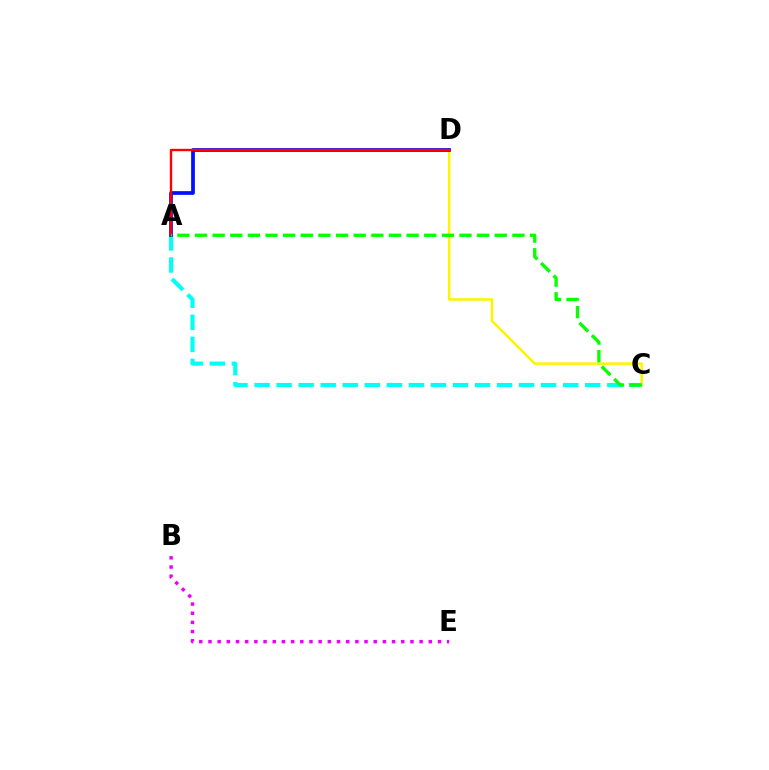{('C', 'D'): [{'color': '#fcf500', 'line_style': 'solid', 'thickness': 1.83}], ('A', 'C'): [{'color': '#00fff6', 'line_style': 'dashed', 'thickness': 2.99}, {'color': '#08ff00', 'line_style': 'dashed', 'thickness': 2.4}], ('A', 'D'): [{'color': '#0010ff', 'line_style': 'solid', 'thickness': 2.69}, {'color': '#ff0000', 'line_style': 'solid', 'thickness': 1.72}], ('B', 'E'): [{'color': '#ee00ff', 'line_style': 'dotted', 'thickness': 2.49}]}